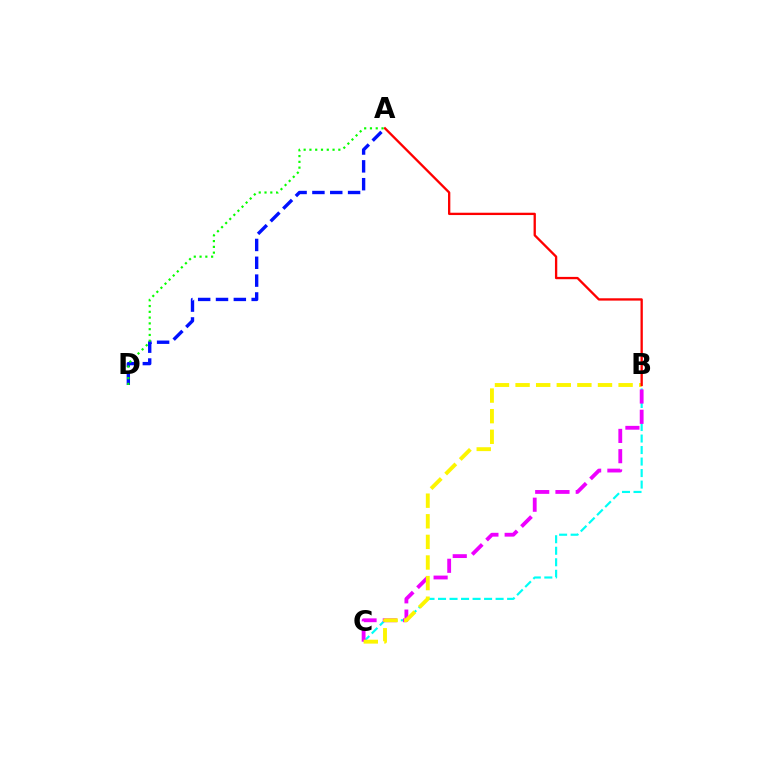{('B', 'C'): [{'color': '#00fff6', 'line_style': 'dashed', 'thickness': 1.56}, {'color': '#ee00ff', 'line_style': 'dashed', 'thickness': 2.75}, {'color': '#fcf500', 'line_style': 'dashed', 'thickness': 2.8}], ('A', 'D'): [{'color': '#0010ff', 'line_style': 'dashed', 'thickness': 2.42}, {'color': '#08ff00', 'line_style': 'dotted', 'thickness': 1.57}], ('A', 'B'): [{'color': '#ff0000', 'line_style': 'solid', 'thickness': 1.67}]}